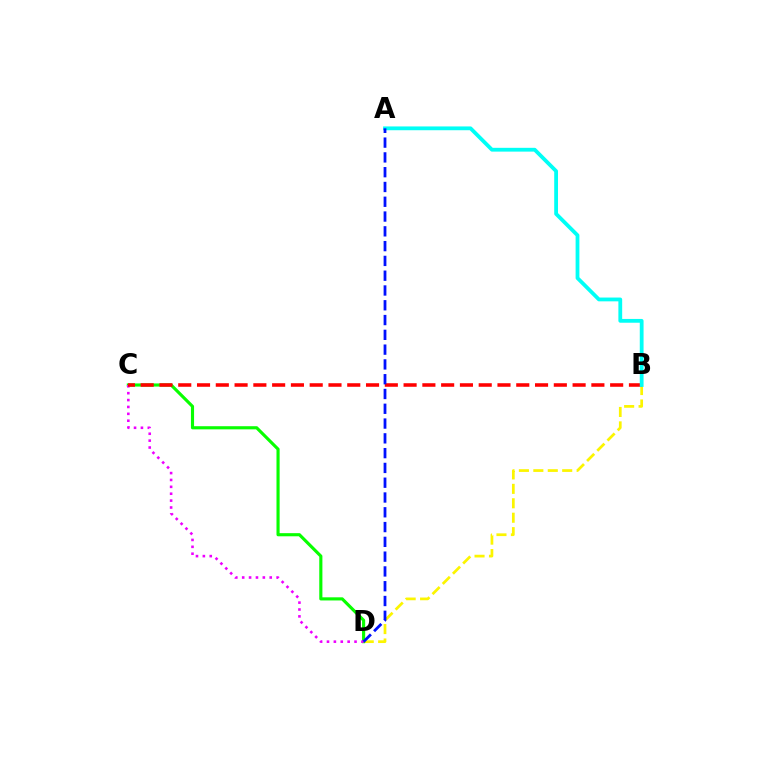{('B', 'D'): [{'color': '#fcf500', 'line_style': 'dashed', 'thickness': 1.96}], ('C', 'D'): [{'color': '#08ff00', 'line_style': 'solid', 'thickness': 2.26}, {'color': '#ee00ff', 'line_style': 'dotted', 'thickness': 1.87}], ('B', 'C'): [{'color': '#ff0000', 'line_style': 'dashed', 'thickness': 2.55}], ('A', 'B'): [{'color': '#00fff6', 'line_style': 'solid', 'thickness': 2.73}], ('A', 'D'): [{'color': '#0010ff', 'line_style': 'dashed', 'thickness': 2.01}]}